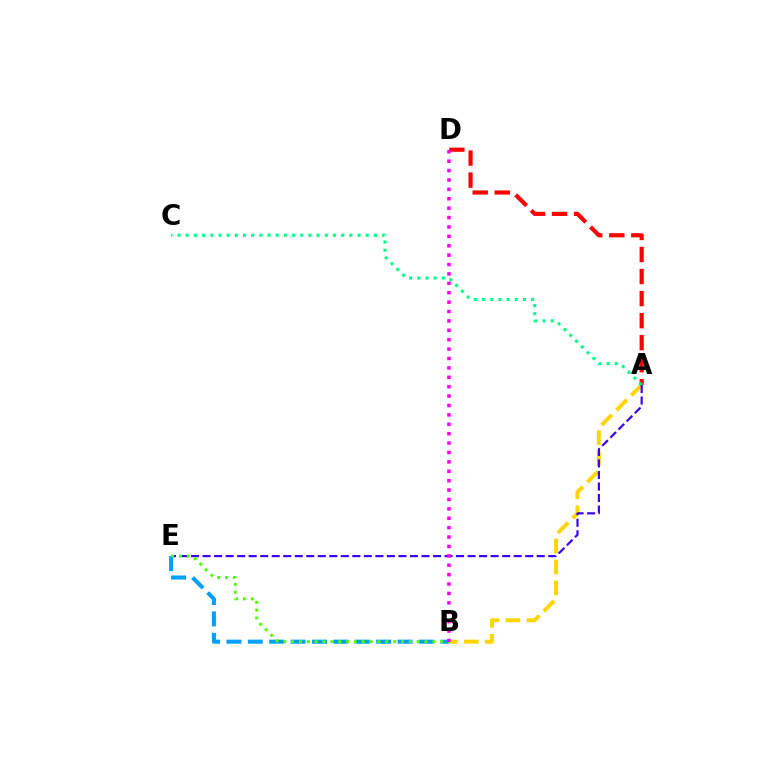{('A', 'D'): [{'color': '#ff0000', 'line_style': 'dashed', 'thickness': 2.99}], ('A', 'B'): [{'color': '#ffd500', 'line_style': 'dashed', 'thickness': 2.85}], ('A', 'C'): [{'color': '#00ff86', 'line_style': 'dotted', 'thickness': 2.22}], ('B', 'E'): [{'color': '#009eff', 'line_style': 'dashed', 'thickness': 2.91}, {'color': '#4fff00', 'line_style': 'dotted', 'thickness': 2.13}], ('A', 'E'): [{'color': '#3700ff', 'line_style': 'dashed', 'thickness': 1.57}], ('B', 'D'): [{'color': '#ff00ed', 'line_style': 'dotted', 'thickness': 2.55}]}